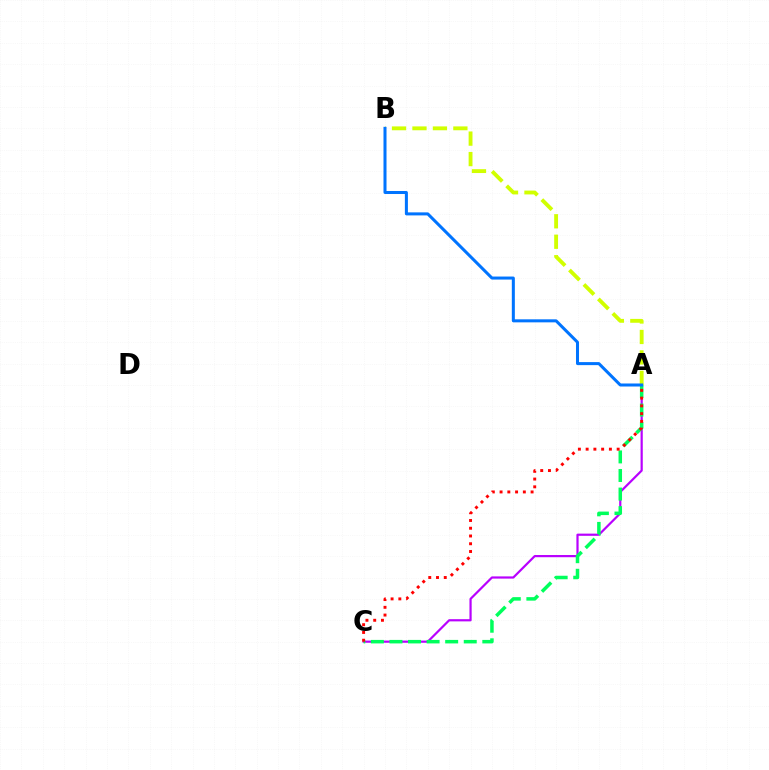{('A', 'C'): [{'color': '#b900ff', 'line_style': 'solid', 'thickness': 1.58}, {'color': '#00ff5c', 'line_style': 'dashed', 'thickness': 2.52}, {'color': '#ff0000', 'line_style': 'dotted', 'thickness': 2.11}], ('A', 'B'): [{'color': '#d1ff00', 'line_style': 'dashed', 'thickness': 2.78}, {'color': '#0074ff', 'line_style': 'solid', 'thickness': 2.18}]}